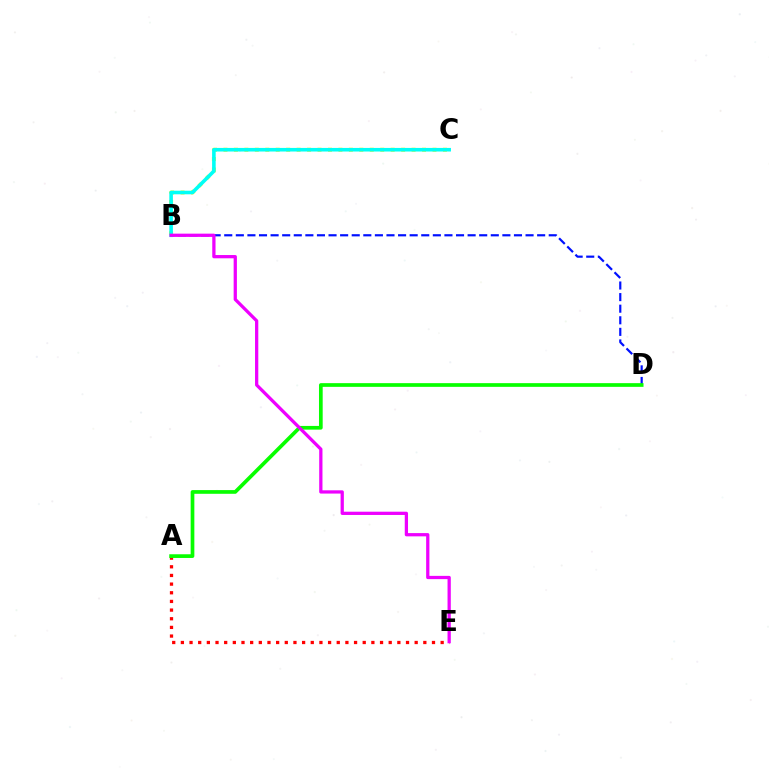{('B', 'D'): [{'color': '#0010ff', 'line_style': 'dashed', 'thickness': 1.57}], ('A', 'E'): [{'color': '#ff0000', 'line_style': 'dotted', 'thickness': 2.35}], ('B', 'C'): [{'color': '#fcf500', 'line_style': 'dotted', 'thickness': 2.84}, {'color': '#00fff6', 'line_style': 'solid', 'thickness': 2.59}], ('A', 'D'): [{'color': '#08ff00', 'line_style': 'solid', 'thickness': 2.66}], ('B', 'E'): [{'color': '#ee00ff', 'line_style': 'solid', 'thickness': 2.35}]}